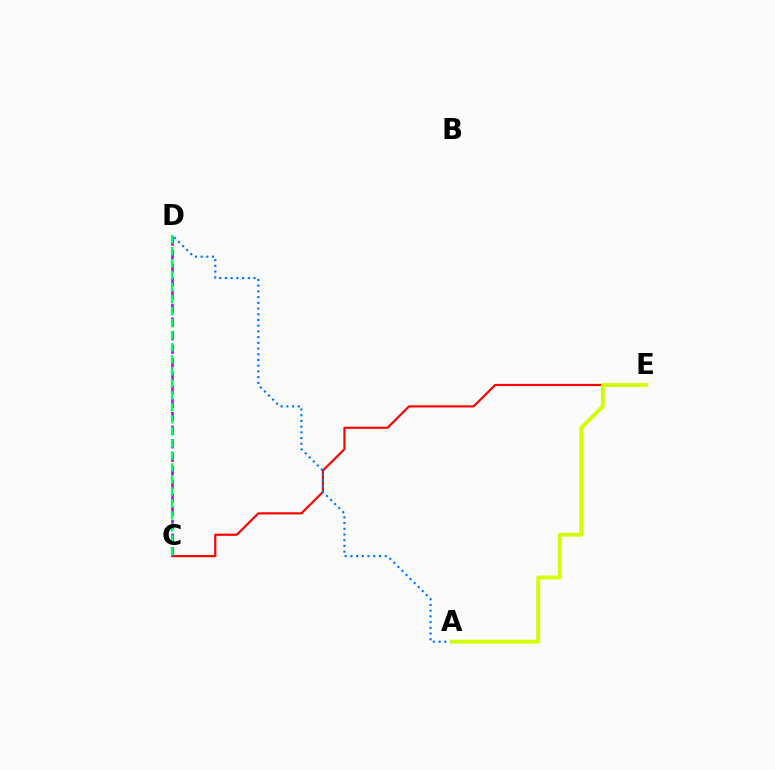{('C', 'E'): [{'color': '#ff0000', 'line_style': 'solid', 'thickness': 1.56}], ('A', 'D'): [{'color': '#0074ff', 'line_style': 'dotted', 'thickness': 1.55}], ('C', 'D'): [{'color': '#b900ff', 'line_style': 'dashed', 'thickness': 1.83}, {'color': '#00ff5c', 'line_style': 'dashed', 'thickness': 1.63}], ('A', 'E'): [{'color': '#d1ff00', 'line_style': 'solid', 'thickness': 2.79}]}